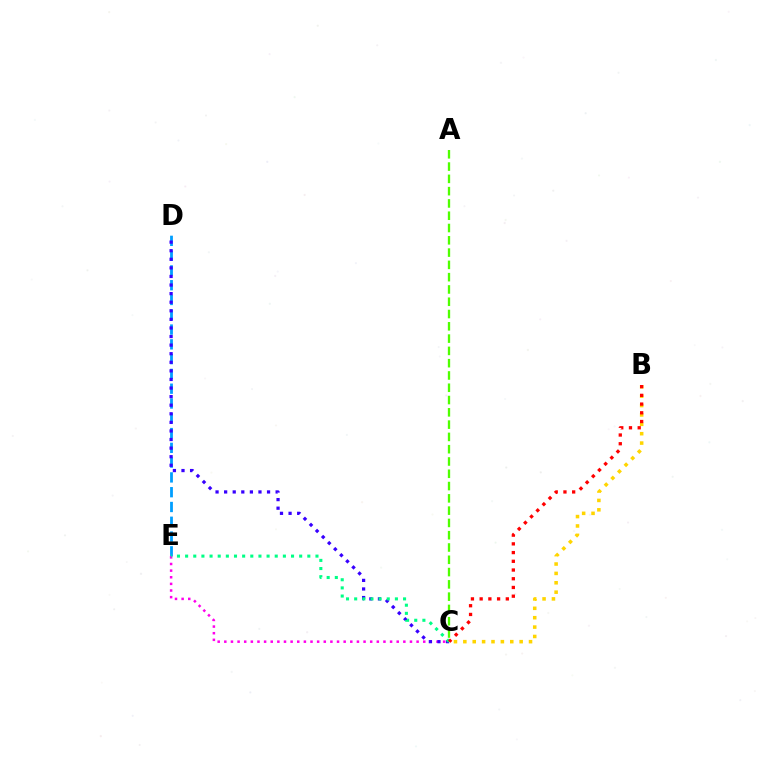{('D', 'E'): [{'color': '#009eff', 'line_style': 'dashed', 'thickness': 2.01}], ('A', 'C'): [{'color': '#4fff00', 'line_style': 'dashed', 'thickness': 1.67}], ('C', 'E'): [{'color': '#ff00ed', 'line_style': 'dotted', 'thickness': 1.8}, {'color': '#00ff86', 'line_style': 'dotted', 'thickness': 2.21}], ('C', 'D'): [{'color': '#3700ff', 'line_style': 'dotted', 'thickness': 2.33}], ('B', 'C'): [{'color': '#ffd500', 'line_style': 'dotted', 'thickness': 2.55}, {'color': '#ff0000', 'line_style': 'dotted', 'thickness': 2.37}]}